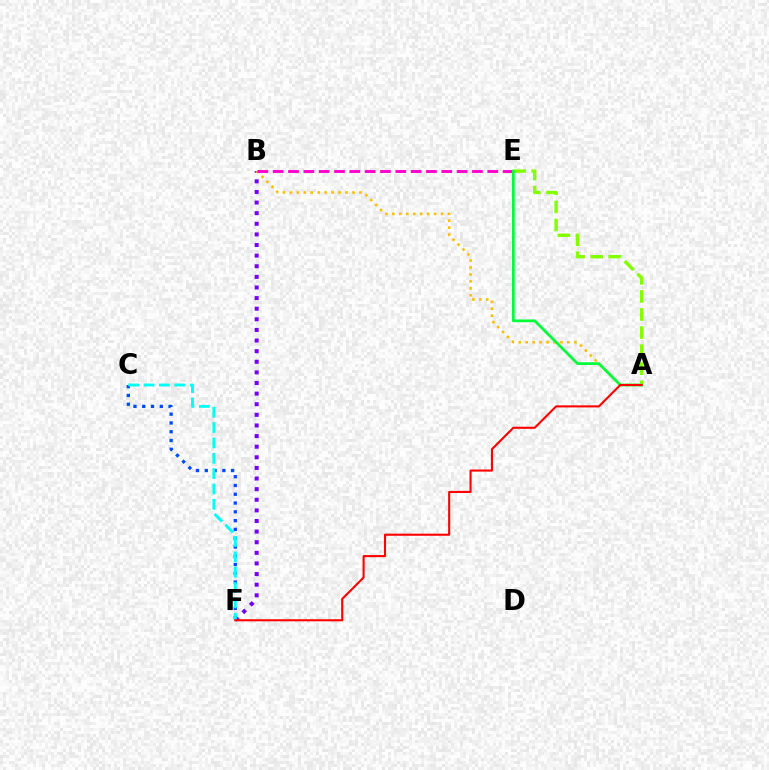{('B', 'F'): [{'color': '#7200ff', 'line_style': 'dotted', 'thickness': 2.88}], ('C', 'F'): [{'color': '#004bff', 'line_style': 'dotted', 'thickness': 2.39}, {'color': '#00fff6', 'line_style': 'dashed', 'thickness': 2.08}], ('A', 'E'): [{'color': '#84ff00', 'line_style': 'dashed', 'thickness': 2.45}, {'color': '#00ff39', 'line_style': 'solid', 'thickness': 1.97}], ('A', 'B'): [{'color': '#ffbd00', 'line_style': 'dotted', 'thickness': 1.89}], ('B', 'E'): [{'color': '#ff00cf', 'line_style': 'dashed', 'thickness': 2.08}], ('A', 'F'): [{'color': '#ff0000', 'line_style': 'solid', 'thickness': 1.5}]}